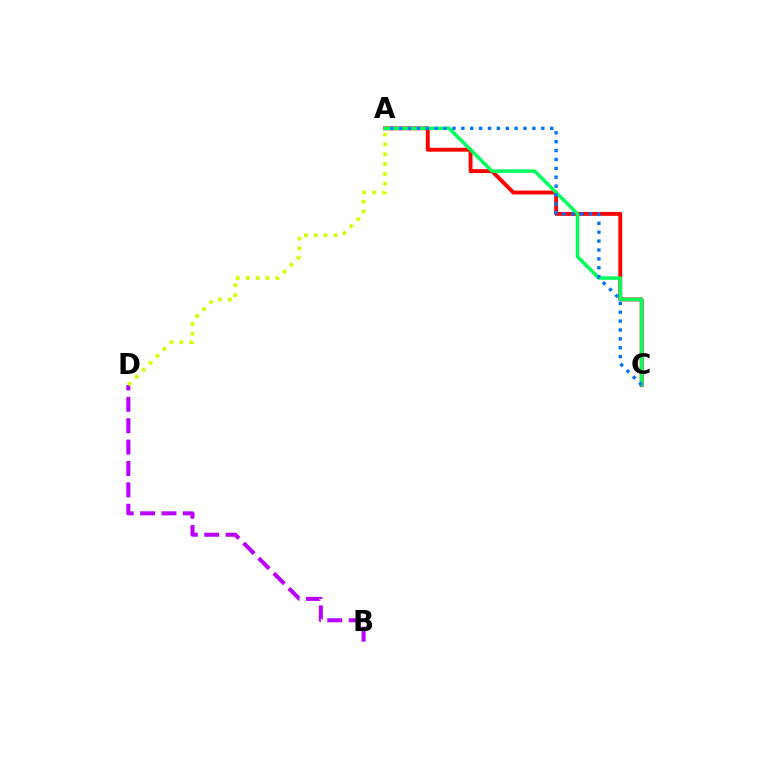{('A', 'C'): [{'color': '#ff0000', 'line_style': 'solid', 'thickness': 2.8}, {'color': '#00ff5c', 'line_style': 'solid', 'thickness': 2.52}, {'color': '#0074ff', 'line_style': 'dotted', 'thickness': 2.41}], ('B', 'D'): [{'color': '#b900ff', 'line_style': 'dashed', 'thickness': 2.9}], ('A', 'D'): [{'color': '#d1ff00', 'line_style': 'dotted', 'thickness': 2.67}]}